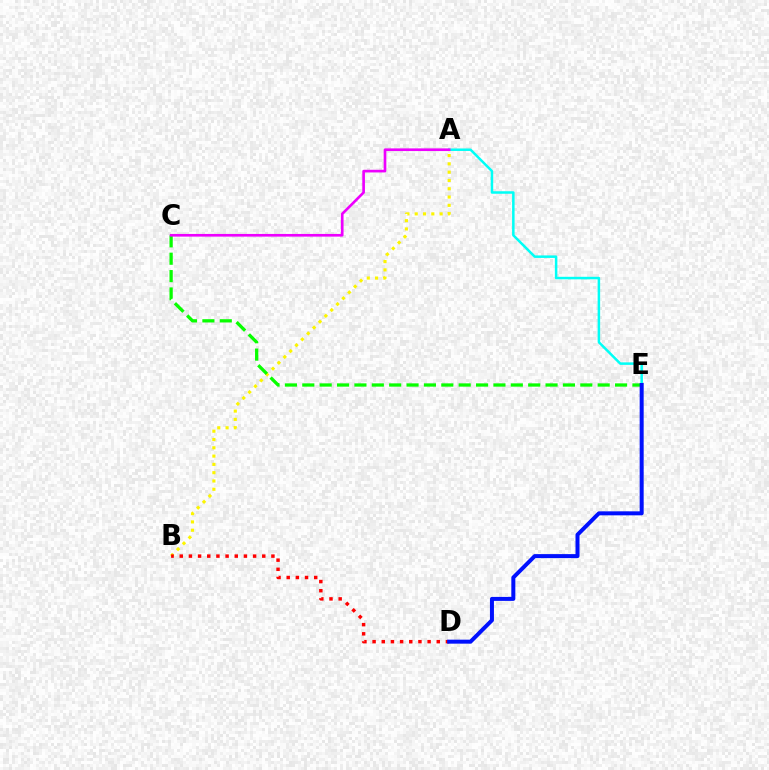{('A', 'B'): [{'color': '#fcf500', 'line_style': 'dotted', 'thickness': 2.25}], ('A', 'E'): [{'color': '#00fff6', 'line_style': 'solid', 'thickness': 1.8}], ('C', 'E'): [{'color': '#08ff00', 'line_style': 'dashed', 'thickness': 2.36}], ('B', 'D'): [{'color': '#ff0000', 'line_style': 'dotted', 'thickness': 2.49}], ('D', 'E'): [{'color': '#0010ff', 'line_style': 'solid', 'thickness': 2.88}], ('A', 'C'): [{'color': '#ee00ff', 'line_style': 'solid', 'thickness': 1.92}]}